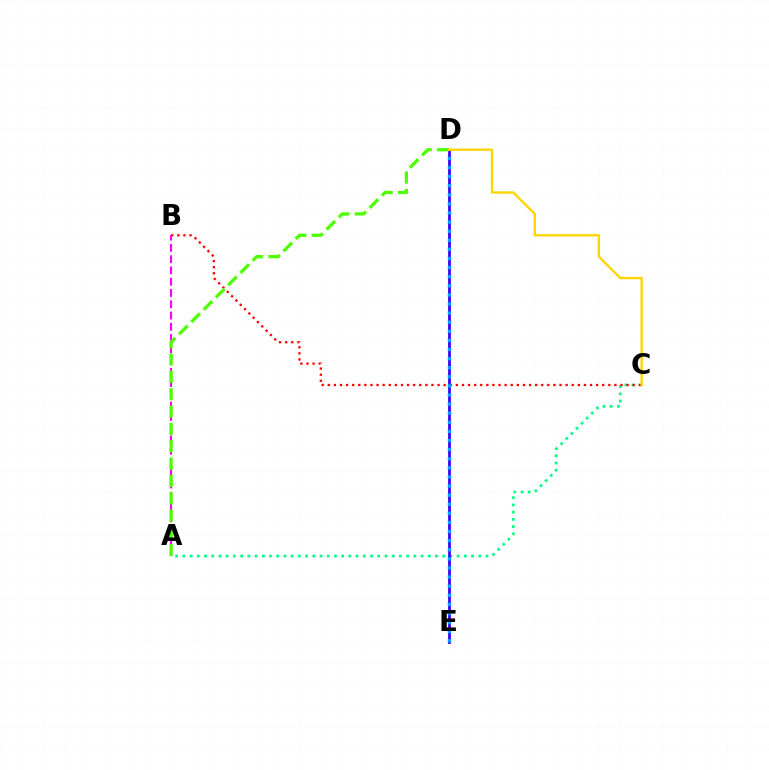{('A', 'C'): [{'color': '#00ff86', 'line_style': 'dotted', 'thickness': 1.96}], ('D', 'E'): [{'color': '#3700ff', 'line_style': 'solid', 'thickness': 2.01}, {'color': '#009eff', 'line_style': 'dotted', 'thickness': 2.47}], ('B', 'C'): [{'color': '#ff0000', 'line_style': 'dotted', 'thickness': 1.66}], ('A', 'B'): [{'color': '#ff00ed', 'line_style': 'dashed', 'thickness': 1.53}], ('A', 'D'): [{'color': '#4fff00', 'line_style': 'dashed', 'thickness': 2.36}], ('C', 'D'): [{'color': '#ffd500', 'line_style': 'solid', 'thickness': 1.7}]}